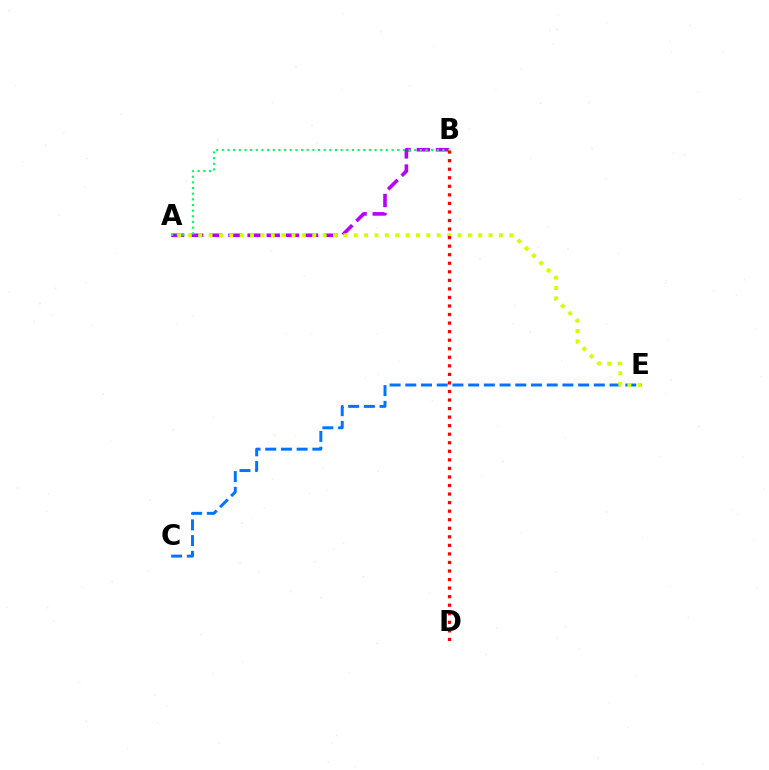{('C', 'E'): [{'color': '#0074ff', 'line_style': 'dashed', 'thickness': 2.13}], ('A', 'B'): [{'color': '#b900ff', 'line_style': 'dashed', 'thickness': 2.6}, {'color': '#00ff5c', 'line_style': 'dotted', 'thickness': 1.54}], ('A', 'E'): [{'color': '#d1ff00', 'line_style': 'dotted', 'thickness': 2.82}], ('B', 'D'): [{'color': '#ff0000', 'line_style': 'dotted', 'thickness': 2.32}]}